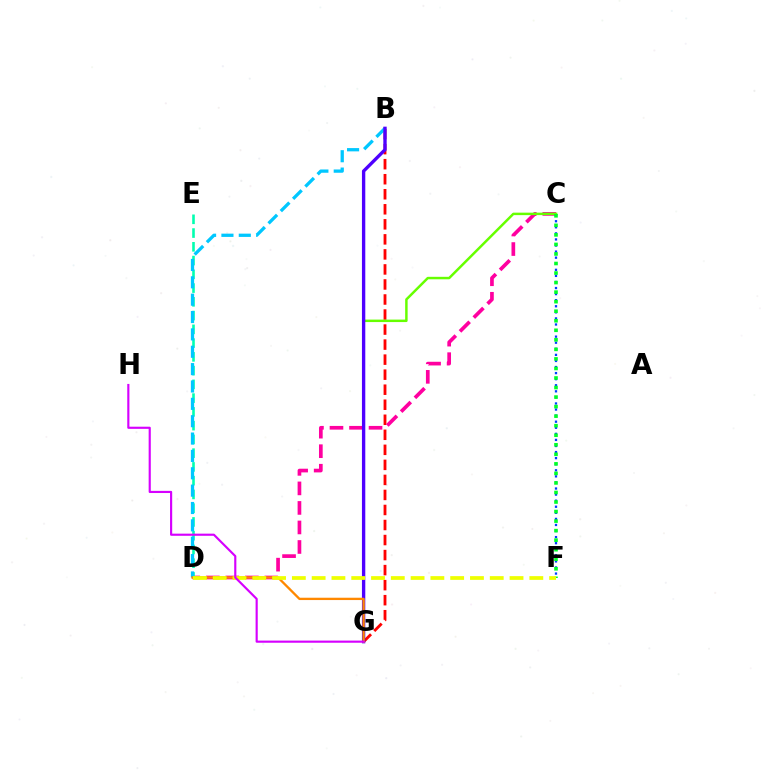{('B', 'G'): [{'color': '#ff0000', 'line_style': 'dashed', 'thickness': 2.04}, {'color': '#4f00ff', 'line_style': 'solid', 'thickness': 2.41}], ('C', 'D'): [{'color': '#ff00a0', 'line_style': 'dashed', 'thickness': 2.65}], ('C', 'G'): [{'color': '#66ff00', 'line_style': 'solid', 'thickness': 1.78}], ('D', 'E'): [{'color': '#00ffaf', 'line_style': 'dashed', 'thickness': 1.87}], ('B', 'D'): [{'color': '#00c7ff', 'line_style': 'dashed', 'thickness': 2.36}], ('C', 'F'): [{'color': '#003fff', 'line_style': 'dotted', 'thickness': 1.65}, {'color': '#00ff27', 'line_style': 'dotted', 'thickness': 2.59}], ('D', 'G'): [{'color': '#ff8800', 'line_style': 'solid', 'thickness': 1.67}], ('D', 'F'): [{'color': '#eeff00', 'line_style': 'dashed', 'thickness': 2.69}], ('G', 'H'): [{'color': '#d600ff', 'line_style': 'solid', 'thickness': 1.55}]}